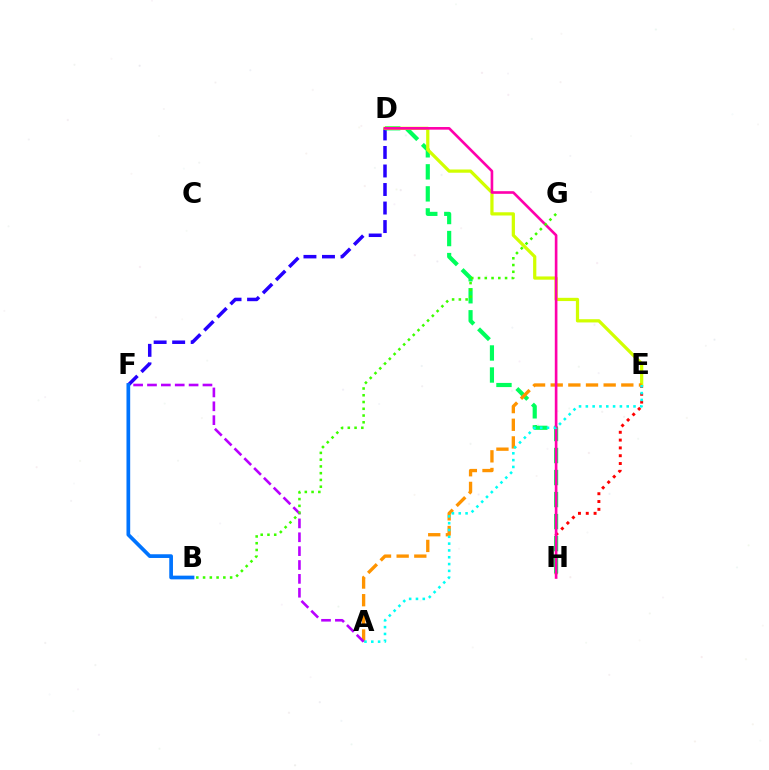{('E', 'H'): [{'color': '#ff0000', 'line_style': 'dotted', 'thickness': 2.12}], ('D', 'F'): [{'color': '#2500ff', 'line_style': 'dashed', 'thickness': 2.52}], ('D', 'H'): [{'color': '#00ff5c', 'line_style': 'dashed', 'thickness': 2.99}, {'color': '#ff00ac', 'line_style': 'solid', 'thickness': 1.9}], ('D', 'E'): [{'color': '#d1ff00', 'line_style': 'solid', 'thickness': 2.33}], ('A', 'E'): [{'color': '#ff9400', 'line_style': 'dashed', 'thickness': 2.4}, {'color': '#00fff6', 'line_style': 'dotted', 'thickness': 1.85}], ('A', 'F'): [{'color': '#b900ff', 'line_style': 'dashed', 'thickness': 1.88}], ('B', 'F'): [{'color': '#0074ff', 'line_style': 'solid', 'thickness': 2.67}], ('B', 'G'): [{'color': '#3dff00', 'line_style': 'dotted', 'thickness': 1.84}]}